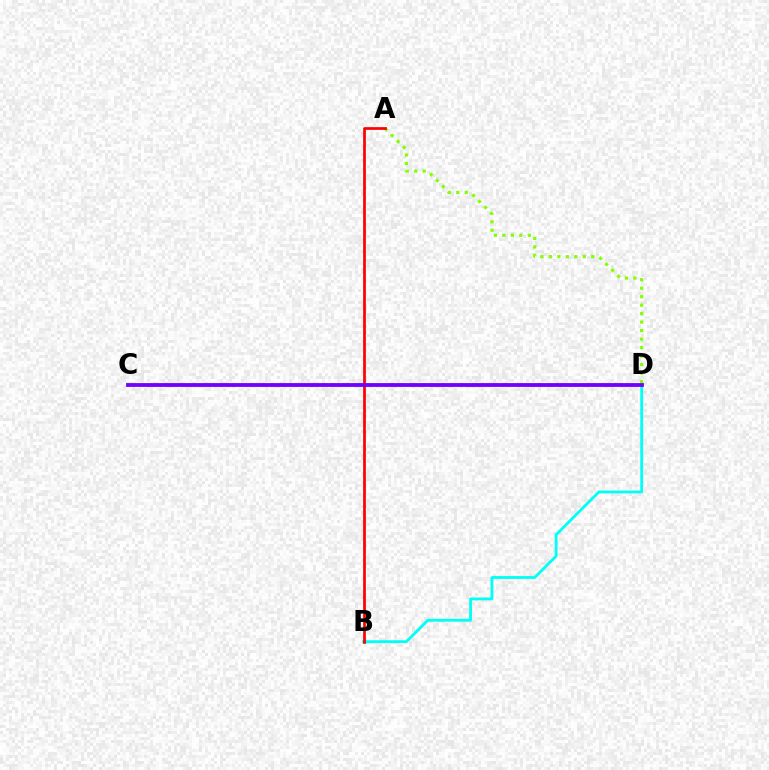{('B', 'D'): [{'color': '#00fff6', 'line_style': 'solid', 'thickness': 2.04}], ('A', 'D'): [{'color': '#84ff00', 'line_style': 'dotted', 'thickness': 2.3}], ('A', 'B'): [{'color': '#ff0000', 'line_style': 'solid', 'thickness': 1.96}], ('C', 'D'): [{'color': '#7200ff', 'line_style': 'solid', 'thickness': 2.75}]}